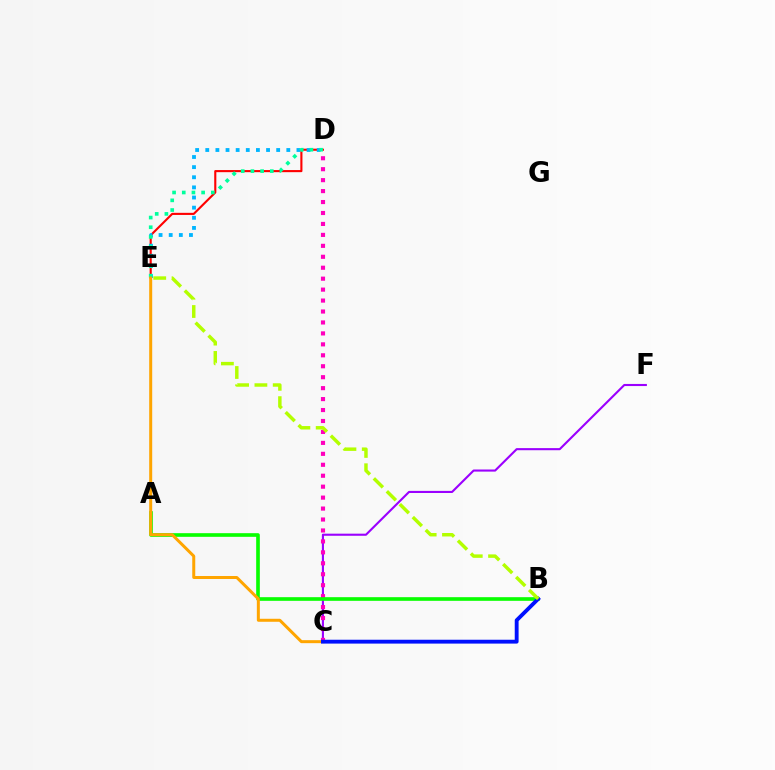{('C', 'F'): [{'color': '#9b00ff', 'line_style': 'solid', 'thickness': 1.52}], ('D', 'E'): [{'color': '#ff0000', 'line_style': 'solid', 'thickness': 1.52}, {'color': '#00b5ff', 'line_style': 'dotted', 'thickness': 2.75}, {'color': '#00ff9d', 'line_style': 'dotted', 'thickness': 2.63}], ('C', 'D'): [{'color': '#ff00bd', 'line_style': 'dotted', 'thickness': 2.97}], ('A', 'B'): [{'color': '#08ff00', 'line_style': 'solid', 'thickness': 2.62}], ('C', 'E'): [{'color': '#ffa500', 'line_style': 'solid', 'thickness': 2.16}], ('B', 'C'): [{'color': '#0010ff', 'line_style': 'solid', 'thickness': 2.78}], ('B', 'E'): [{'color': '#b3ff00', 'line_style': 'dashed', 'thickness': 2.49}]}